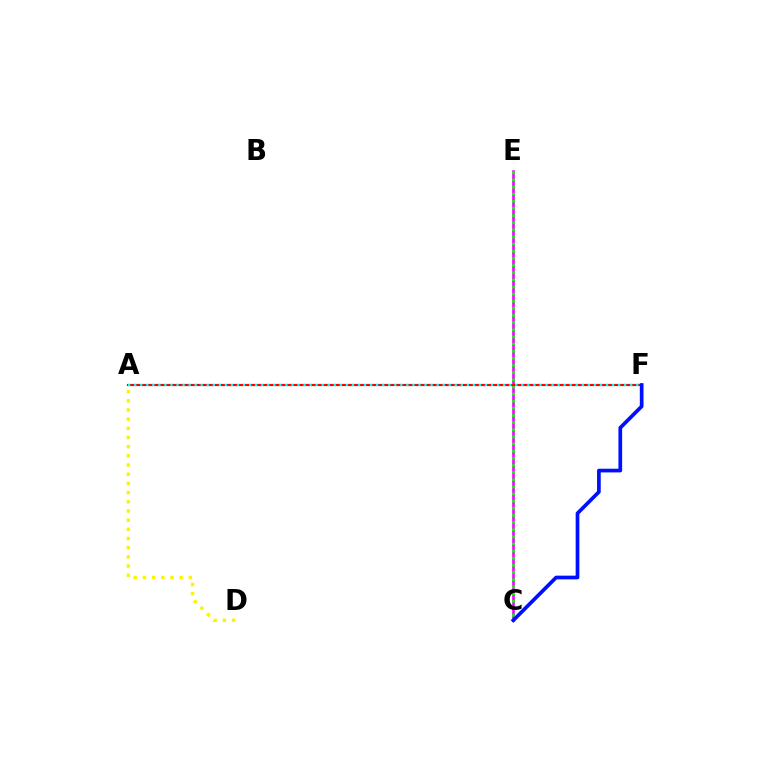{('C', 'E'): [{'color': '#ee00ff', 'line_style': 'solid', 'thickness': 1.88}, {'color': '#08ff00', 'line_style': 'dotted', 'thickness': 1.94}], ('A', 'D'): [{'color': '#fcf500', 'line_style': 'dotted', 'thickness': 2.49}], ('A', 'F'): [{'color': '#ff0000', 'line_style': 'solid', 'thickness': 1.56}, {'color': '#00fff6', 'line_style': 'dotted', 'thickness': 1.64}], ('C', 'F'): [{'color': '#0010ff', 'line_style': 'solid', 'thickness': 2.66}]}